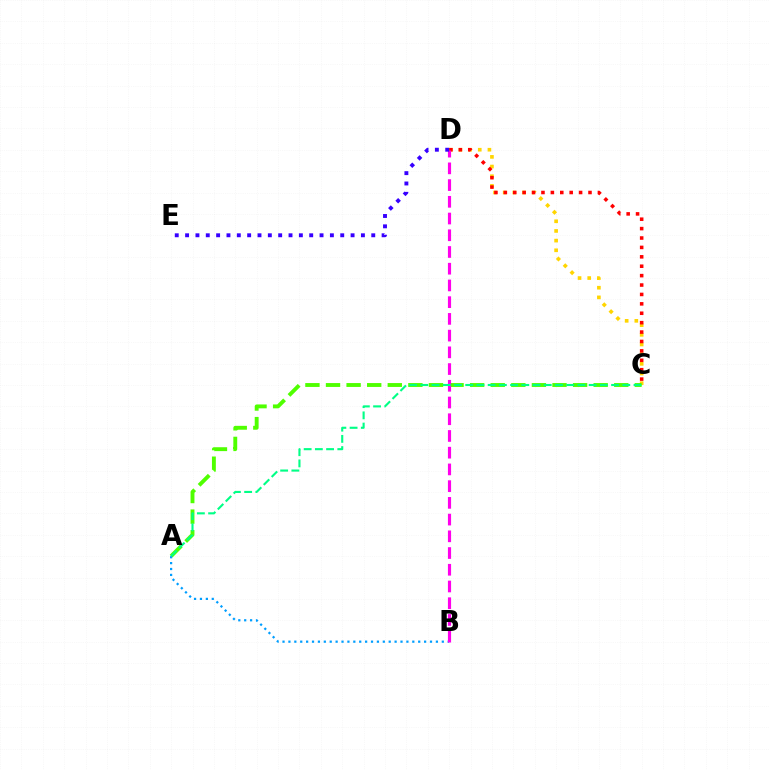{('C', 'D'): [{'color': '#ffd500', 'line_style': 'dotted', 'thickness': 2.63}, {'color': '#ff0000', 'line_style': 'dotted', 'thickness': 2.56}], ('A', 'C'): [{'color': '#4fff00', 'line_style': 'dashed', 'thickness': 2.8}, {'color': '#00ff86', 'line_style': 'dashed', 'thickness': 1.52}], ('A', 'B'): [{'color': '#009eff', 'line_style': 'dotted', 'thickness': 1.6}], ('B', 'D'): [{'color': '#ff00ed', 'line_style': 'dashed', 'thickness': 2.27}], ('D', 'E'): [{'color': '#3700ff', 'line_style': 'dotted', 'thickness': 2.81}]}